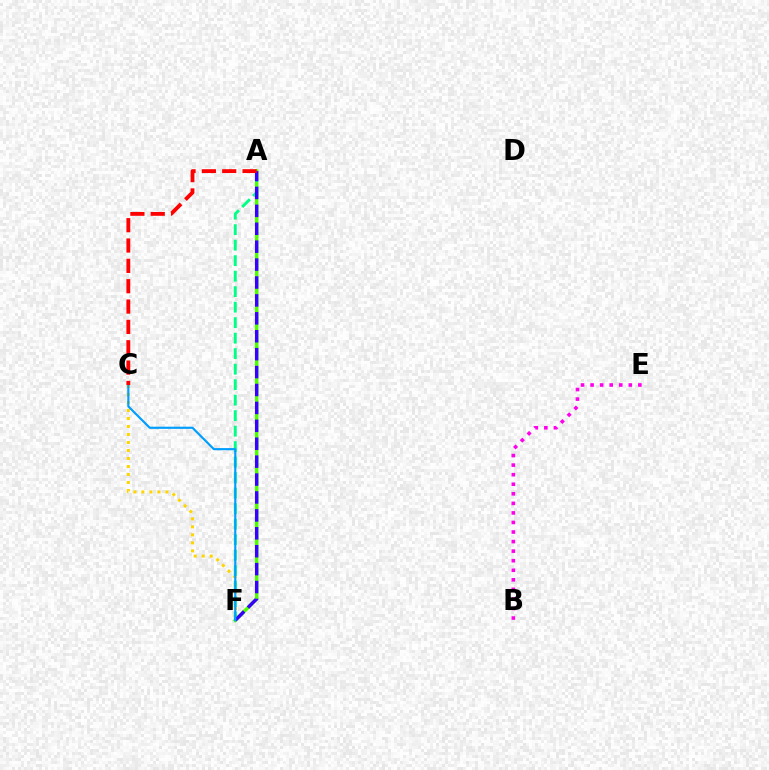{('A', 'F'): [{'color': '#4fff00', 'line_style': 'solid', 'thickness': 2.54}, {'color': '#00ff86', 'line_style': 'dashed', 'thickness': 2.11}, {'color': '#3700ff', 'line_style': 'dashed', 'thickness': 2.43}], ('B', 'E'): [{'color': '#ff00ed', 'line_style': 'dotted', 'thickness': 2.6}], ('C', 'F'): [{'color': '#ffd500', 'line_style': 'dotted', 'thickness': 2.17}, {'color': '#009eff', 'line_style': 'solid', 'thickness': 1.55}], ('A', 'C'): [{'color': '#ff0000', 'line_style': 'dashed', 'thickness': 2.76}]}